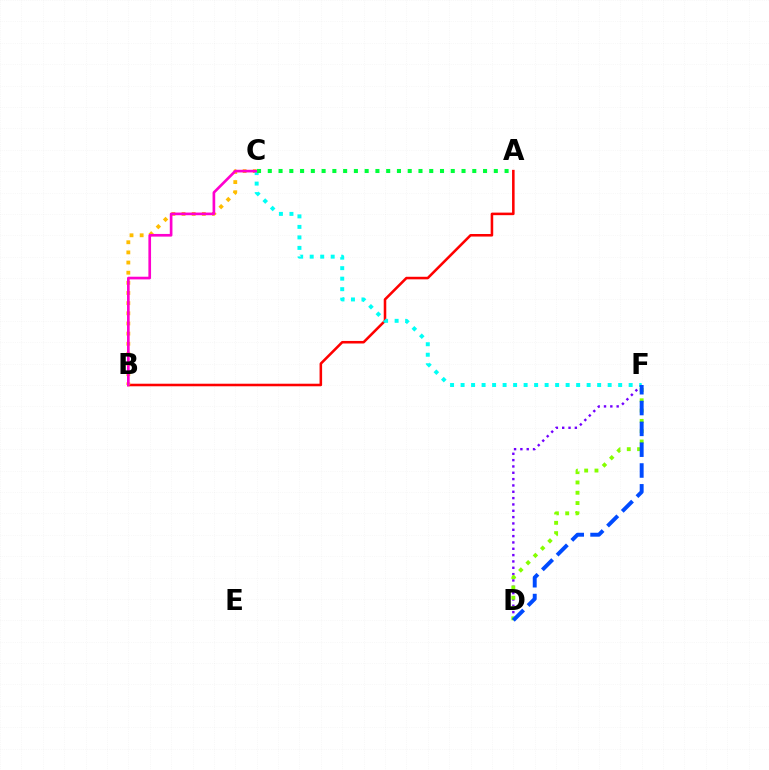{('A', 'B'): [{'color': '#ff0000', 'line_style': 'solid', 'thickness': 1.84}], ('D', 'F'): [{'color': '#7200ff', 'line_style': 'dotted', 'thickness': 1.72}, {'color': '#84ff00', 'line_style': 'dotted', 'thickness': 2.8}, {'color': '#004bff', 'line_style': 'dashed', 'thickness': 2.83}], ('B', 'C'): [{'color': '#ffbd00', 'line_style': 'dotted', 'thickness': 2.76}, {'color': '#ff00cf', 'line_style': 'solid', 'thickness': 1.92}], ('C', 'F'): [{'color': '#00fff6', 'line_style': 'dotted', 'thickness': 2.85}], ('A', 'C'): [{'color': '#00ff39', 'line_style': 'dotted', 'thickness': 2.92}]}